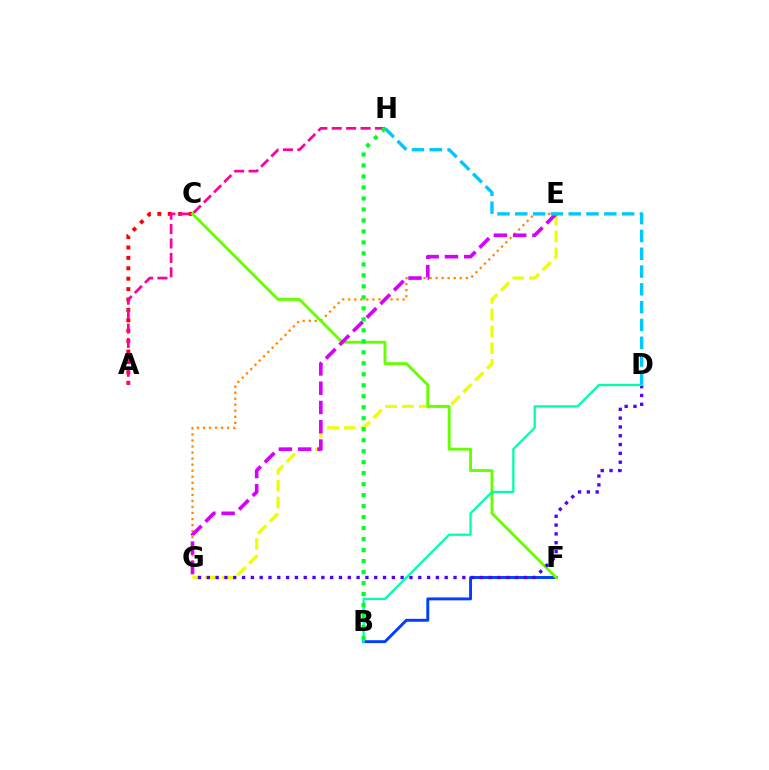{('E', 'G'): [{'color': '#ff8800', 'line_style': 'dotted', 'thickness': 1.64}, {'color': '#eeff00', 'line_style': 'dashed', 'thickness': 2.28}, {'color': '#d600ff', 'line_style': 'dashed', 'thickness': 2.62}], ('B', 'F'): [{'color': '#003fff', 'line_style': 'solid', 'thickness': 2.1}], ('A', 'C'): [{'color': '#ff0000', 'line_style': 'dotted', 'thickness': 2.83}], ('C', 'F'): [{'color': '#66ff00', 'line_style': 'solid', 'thickness': 2.07}], ('A', 'H'): [{'color': '#ff00a0', 'line_style': 'dashed', 'thickness': 1.96}], ('D', 'G'): [{'color': '#4f00ff', 'line_style': 'dotted', 'thickness': 2.39}], ('B', 'D'): [{'color': '#00ffaf', 'line_style': 'solid', 'thickness': 1.66}], ('D', 'H'): [{'color': '#00c7ff', 'line_style': 'dashed', 'thickness': 2.42}], ('B', 'H'): [{'color': '#00ff27', 'line_style': 'dotted', 'thickness': 2.99}]}